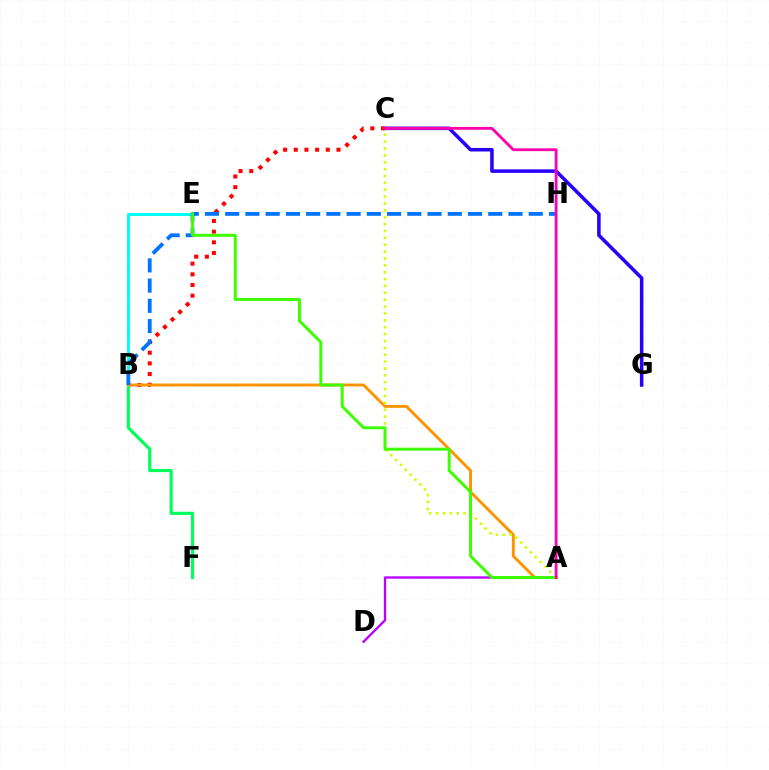{('C', 'G'): [{'color': '#2500ff', 'line_style': 'solid', 'thickness': 2.54}], ('B', 'F'): [{'color': '#00ff5c', 'line_style': 'solid', 'thickness': 2.27}], ('B', 'C'): [{'color': '#ff0000', 'line_style': 'dotted', 'thickness': 2.9}], ('B', 'E'): [{'color': '#00fff6', 'line_style': 'solid', 'thickness': 2.17}], ('A', 'B'): [{'color': '#ff9400', 'line_style': 'solid', 'thickness': 2.09}], ('A', 'D'): [{'color': '#b900ff', 'line_style': 'solid', 'thickness': 1.68}], ('B', 'H'): [{'color': '#0074ff', 'line_style': 'dashed', 'thickness': 2.75}], ('A', 'C'): [{'color': '#d1ff00', 'line_style': 'dotted', 'thickness': 1.87}, {'color': '#ff00ac', 'line_style': 'solid', 'thickness': 2.03}], ('A', 'E'): [{'color': '#3dff00', 'line_style': 'solid', 'thickness': 2.13}]}